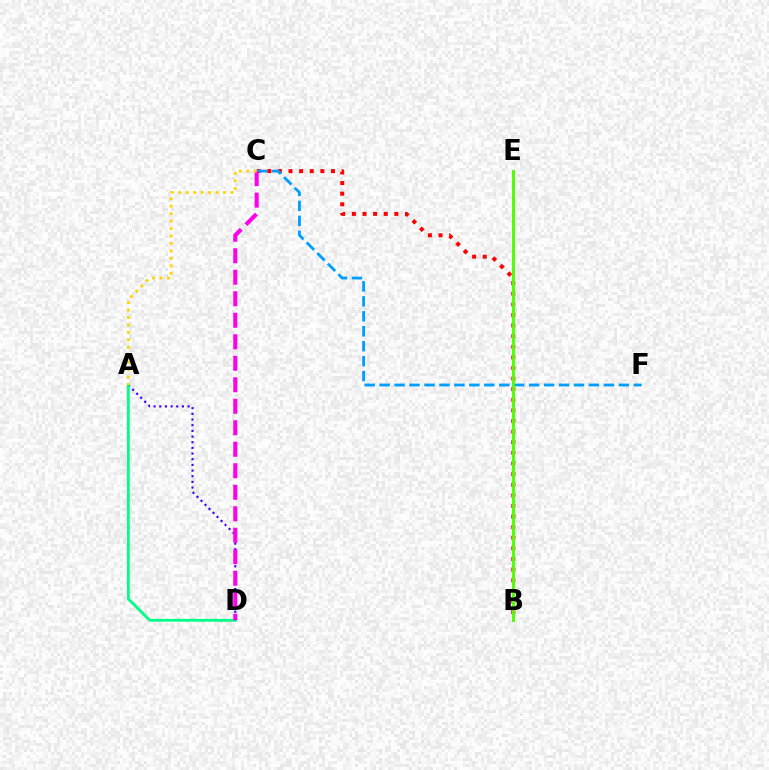{('B', 'C'): [{'color': '#ff0000', 'line_style': 'dotted', 'thickness': 2.88}], ('C', 'F'): [{'color': '#009eff', 'line_style': 'dashed', 'thickness': 2.03}], ('A', 'D'): [{'color': '#3700ff', 'line_style': 'dotted', 'thickness': 1.54}, {'color': '#00ff86', 'line_style': 'solid', 'thickness': 2.04}], ('C', 'D'): [{'color': '#ff00ed', 'line_style': 'dashed', 'thickness': 2.92}], ('B', 'E'): [{'color': '#4fff00', 'line_style': 'solid', 'thickness': 2.09}], ('A', 'C'): [{'color': '#ffd500', 'line_style': 'dotted', 'thickness': 2.02}]}